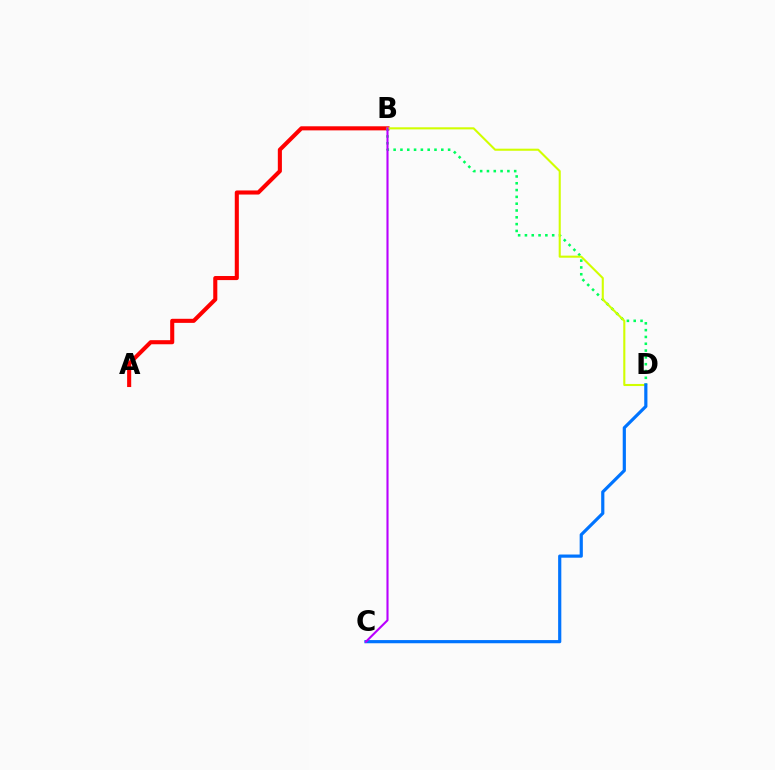{('A', 'B'): [{'color': '#ff0000', 'line_style': 'solid', 'thickness': 2.94}], ('B', 'D'): [{'color': '#00ff5c', 'line_style': 'dotted', 'thickness': 1.85}, {'color': '#d1ff00', 'line_style': 'solid', 'thickness': 1.51}], ('C', 'D'): [{'color': '#0074ff', 'line_style': 'solid', 'thickness': 2.29}], ('B', 'C'): [{'color': '#b900ff', 'line_style': 'solid', 'thickness': 1.51}]}